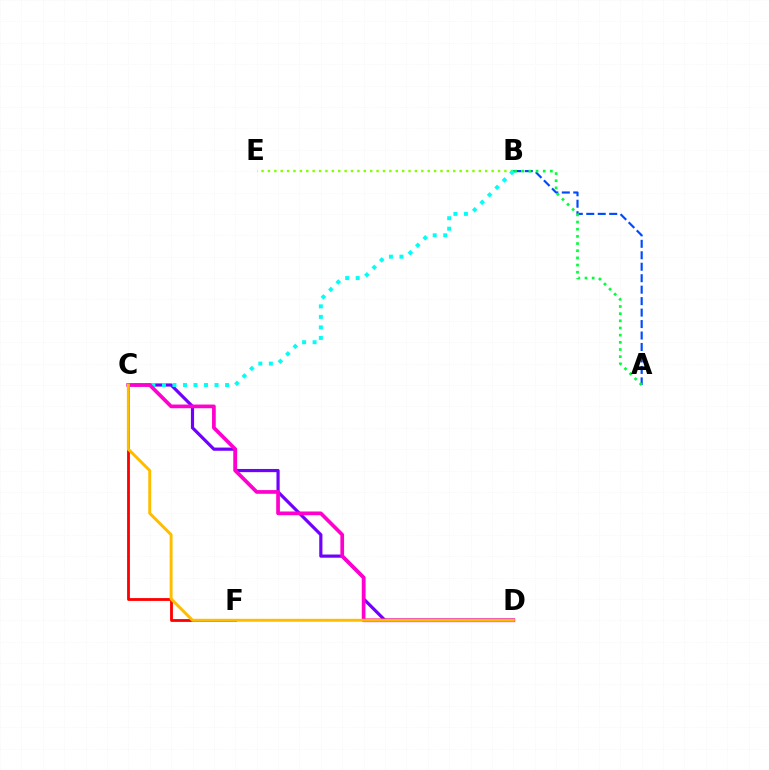{('A', 'B'): [{'color': '#004bff', 'line_style': 'dashed', 'thickness': 1.56}, {'color': '#00ff39', 'line_style': 'dotted', 'thickness': 1.95}], ('C', 'D'): [{'color': '#7200ff', 'line_style': 'solid', 'thickness': 2.29}, {'color': '#ff00cf', 'line_style': 'solid', 'thickness': 2.66}, {'color': '#ffbd00', 'line_style': 'solid', 'thickness': 2.12}], ('B', 'E'): [{'color': '#84ff00', 'line_style': 'dotted', 'thickness': 1.74}], ('B', 'C'): [{'color': '#00fff6', 'line_style': 'dotted', 'thickness': 2.86}], ('C', 'F'): [{'color': '#ff0000', 'line_style': 'solid', 'thickness': 2.02}]}